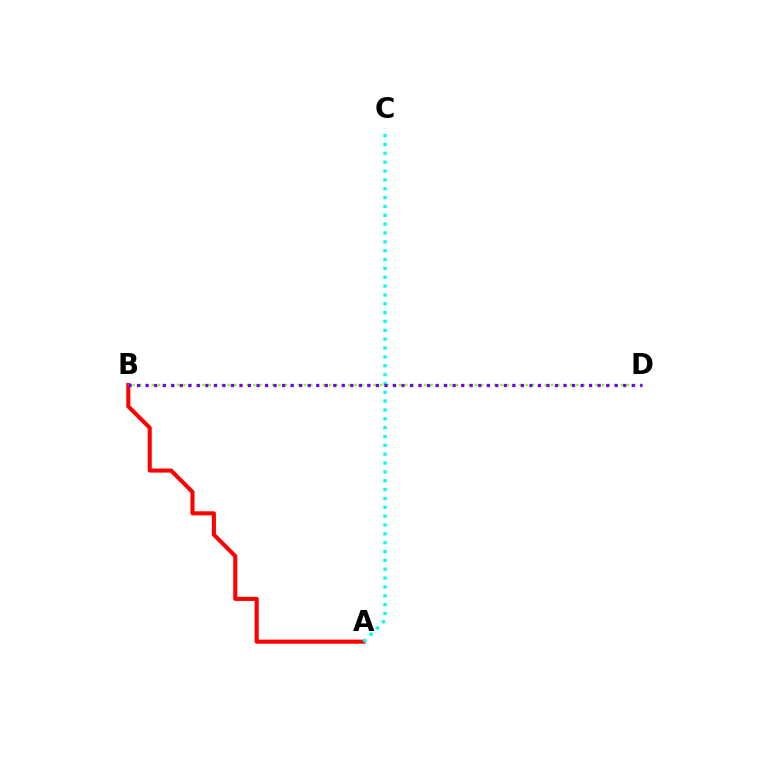{('A', 'B'): [{'color': '#ff0000', 'line_style': 'solid', 'thickness': 2.93}], ('A', 'C'): [{'color': '#00fff6', 'line_style': 'dotted', 'thickness': 2.4}], ('B', 'D'): [{'color': '#84ff00', 'line_style': 'dotted', 'thickness': 1.72}, {'color': '#7200ff', 'line_style': 'dotted', 'thickness': 2.32}]}